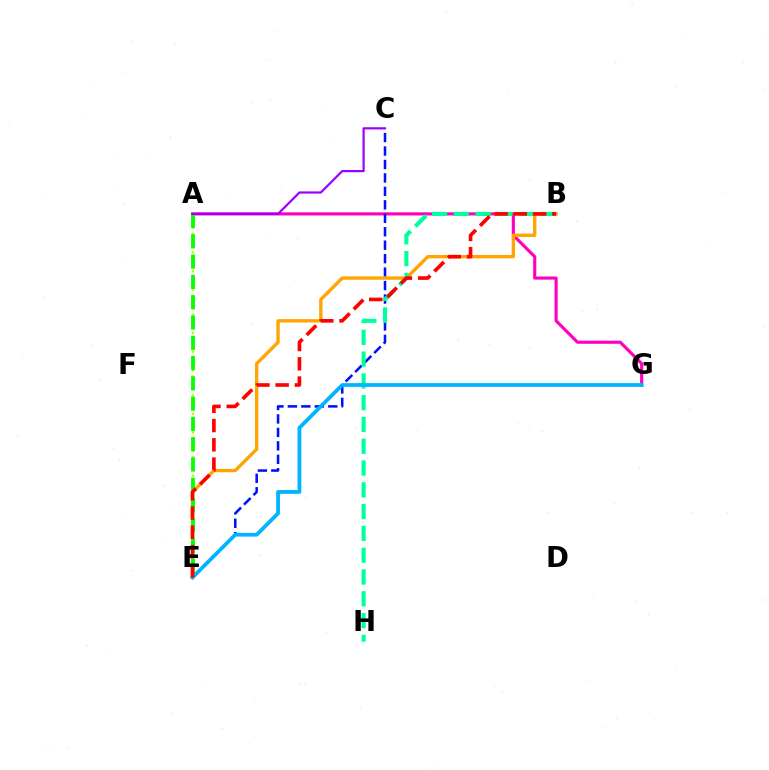{('A', 'G'): [{'color': '#ff00bd', 'line_style': 'solid', 'thickness': 2.26}], ('C', 'E'): [{'color': '#0010ff', 'line_style': 'dashed', 'thickness': 1.83}], ('B', 'E'): [{'color': '#ffa500', 'line_style': 'solid', 'thickness': 2.43}, {'color': '#ff0000', 'line_style': 'dashed', 'thickness': 2.62}], ('A', 'E'): [{'color': '#b3ff00', 'line_style': 'dotted', 'thickness': 1.69}, {'color': '#08ff00', 'line_style': 'dashed', 'thickness': 2.76}], ('B', 'H'): [{'color': '#00ff9d', 'line_style': 'dashed', 'thickness': 2.96}], ('A', 'C'): [{'color': '#9b00ff', 'line_style': 'solid', 'thickness': 1.59}], ('E', 'G'): [{'color': '#00b5ff', 'line_style': 'solid', 'thickness': 2.71}]}